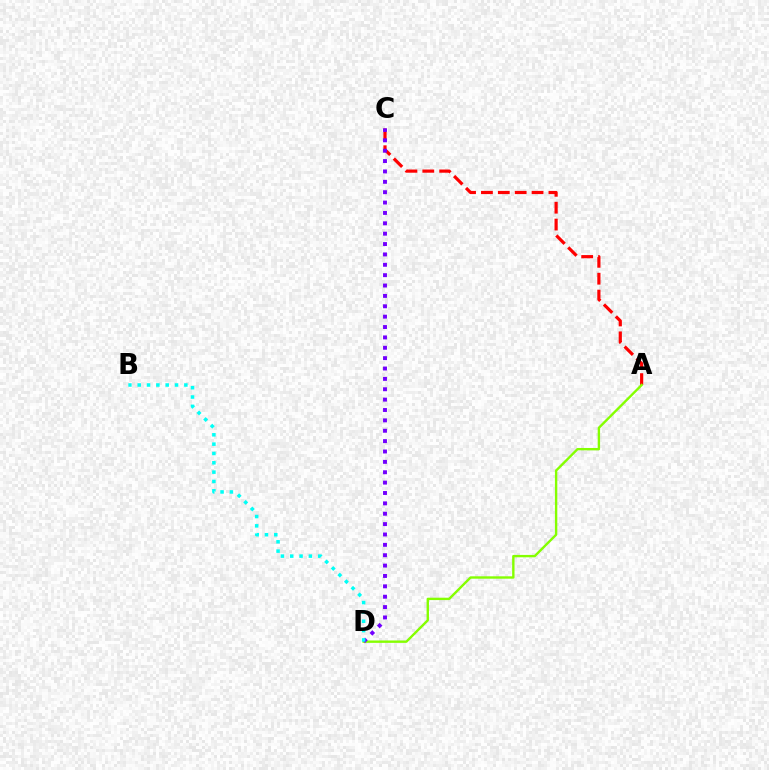{('A', 'C'): [{'color': '#ff0000', 'line_style': 'dashed', 'thickness': 2.29}], ('A', 'D'): [{'color': '#84ff00', 'line_style': 'solid', 'thickness': 1.71}], ('C', 'D'): [{'color': '#7200ff', 'line_style': 'dotted', 'thickness': 2.82}], ('B', 'D'): [{'color': '#00fff6', 'line_style': 'dotted', 'thickness': 2.54}]}